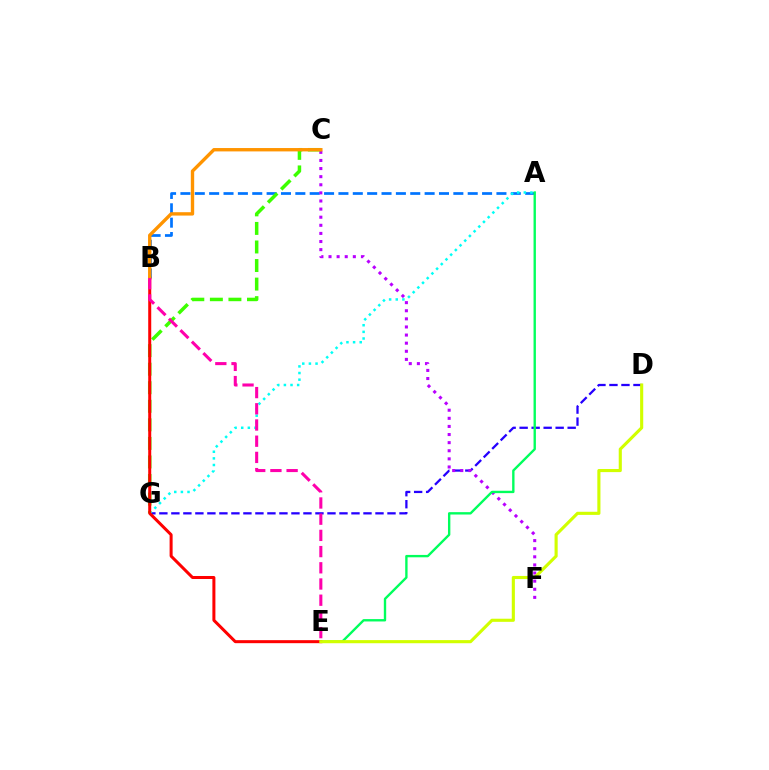{('A', 'B'): [{'color': '#0074ff', 'line_style': 'dashed', 'thickness': 1.95}], ('D', 'G'): [{'color': '#2500ff', 'line_style': 'dashed', 'thickness': 1.63}], ('C', 'F'): [{'color': '#b900ff', 'line_style': 'dotted', 'thickness': 2.2}], ('C', 'G'): [{'color': '#3dff00', 'line_style': 'dashed', 'thickness': 2.52}], ('A', 'E'): [{'color': '#00ff5c', 'line_style': 'solid', 'thickness': 1.71}], ('A', 'G'): [{'color': '#00fff6', 'line_style': 'dotted', 'thickness': 1.8}], ('B', 'E'): [{'color': '#ff0000', 'line_style': 'solid', 'thickness': 2.17}, {'color': '#ff00ac', 'line_style': 'dashed', 'thickness': 2.2}], ('D', 'E'): [{'color': '#d1ff00', 'line_style': 'solid', 'thickness': 2.25}], ('B', 'C'): [{'color': '#ff9400', 'line_style': 'solid', 'thickness': 2.43}]}